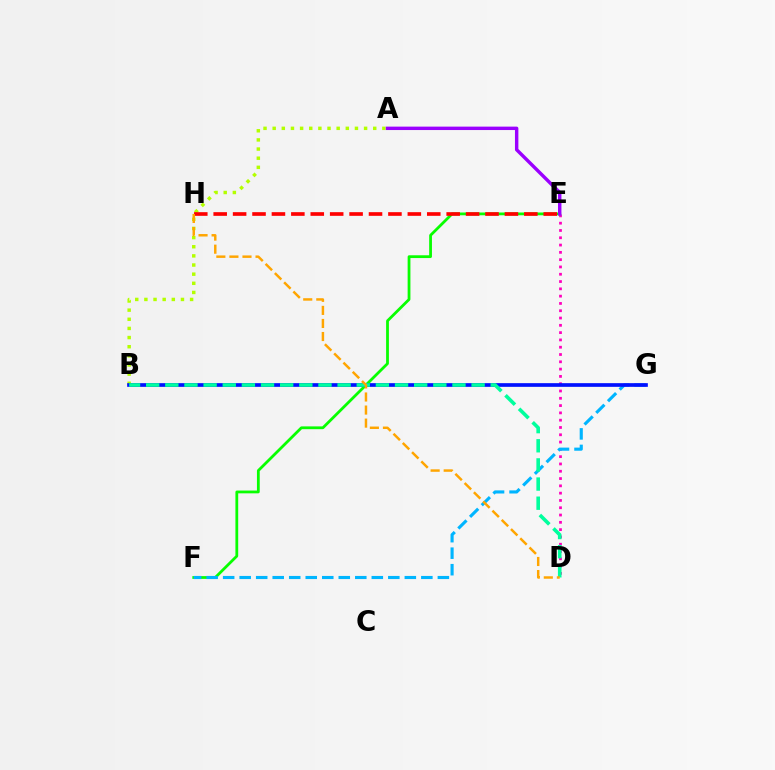{('A', 'B'): [{'color': '#b3ff00', 'line_style': 'dotted', 'thickness': 2.48}], ('D', 'E'): [{'color': '#ff00bd', 'line_style': 'dotted', 'thickness': 1.98}], ('E', 'F'): [{'color': '#08ff00', 'line_style': 'solid', 'thickness': 2.01}], ('F', 'G'): [{'color': '#00b5ff', 'line_style': 'dashed', 'thickness': 2.24}], ('E', 'H'): [{'color': '#ff0000', 'line_style': 'dashed', 'thickness': 2.64}], ('A', 'E'): [{'color': '#9b00ff', 'line_style': 'solid', 'thickness': 2.46}], ('B', 'G'): [{'color': '#0010ff', 'line_style': 'solid', 'thickness': 2.65}], ('B', 'D'): [{'color': '#00ff9d', 'line_style': 'dashed', 'thickness': 2.6}], ('D', 'H'): [{'color': '#ffa500', 'line_style': 'dashed', 'thickness': 1.77}]}